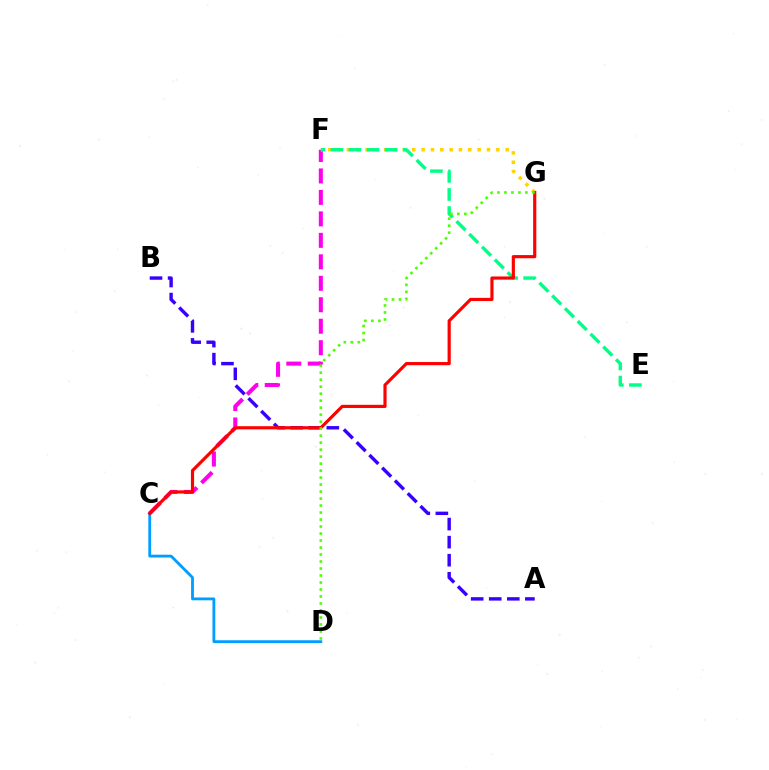{('A', 'B'): [{'color': '#3700ff', 'line_style': 'dashed', 'thickness': 2.45}], ('C', 'D'): [{'color': '#009eff', 'line_style': 'solid', 'thickness': 2.03}], ('C', 'F'): [{'color': '#ff00ed', 'line_style': 'dashed', 'thickness': 2.92}], ('F', 'G'): [{'color': '#ffd500', 'line_style': 'dotted', 'thickness': 2.54}], ('E', 'F'): [{'color': '#00ff86', 'line_style': 'dashed', 'thickness': 2.45}], ('C', 'G'): [{'color': '#ff0000', 'line_style': 'solid', 'thickness': 2.28}], ('D', 'G'): [{'color': '#4fff00', 'line_style': 'dotted', 'thickness': 1.9}]}